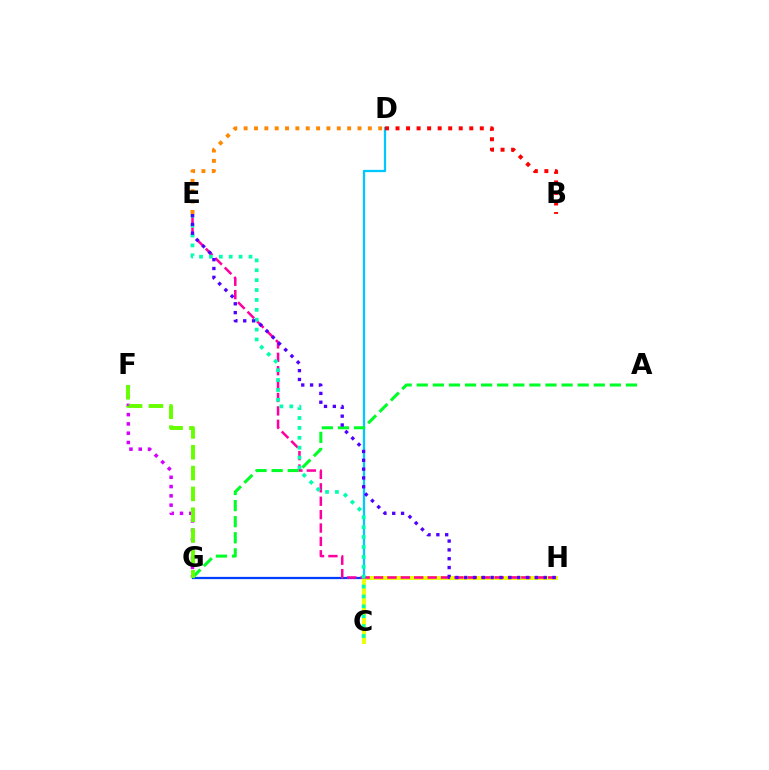{('G', 'H'): [{'color': '#003fff', 'line_style': 'solid', 'thickness': 1.63}], ('F', 'G'): [{'color': '#d600ff', 'line_style': 'dotted', 'thickness': 2.52}, {'color': '#66ff00', 'line_style': 'dashed', 'thickness': 2.83}], ('C', 'D'): [{'color': '#00c7ff', 'line_style': 'solid', 'thickness': 1.64}], ('C', 'H'): [{'color': '#eeff00', 'line_style': 'solid', 'thickness': 2.81}], ('E', 'H'): [{'color': '#ff00a0', 'line_style': 'dashed', 'thickness': 1.82}, {'color': '#4f00ff', 'line_style': 'dotted', 'thickness': 2.4}], ('A', 'G'): [{'color': '#00ff27', 'line_style': 'dashed', 'thickness': 2.19}], ('C', 'E'): [{'color': '#00ffaf', 'line_style': 'dotted', 'thickness': 2.69}], ('D', 'E'): [{'color': '#ff8800', 'line_style': 'dotted', 'thickness': 2.81}], ('B', 'D'): [{'color': '#ff0000', 'line_style': 'dotted', 'thickness': 2.86}]}